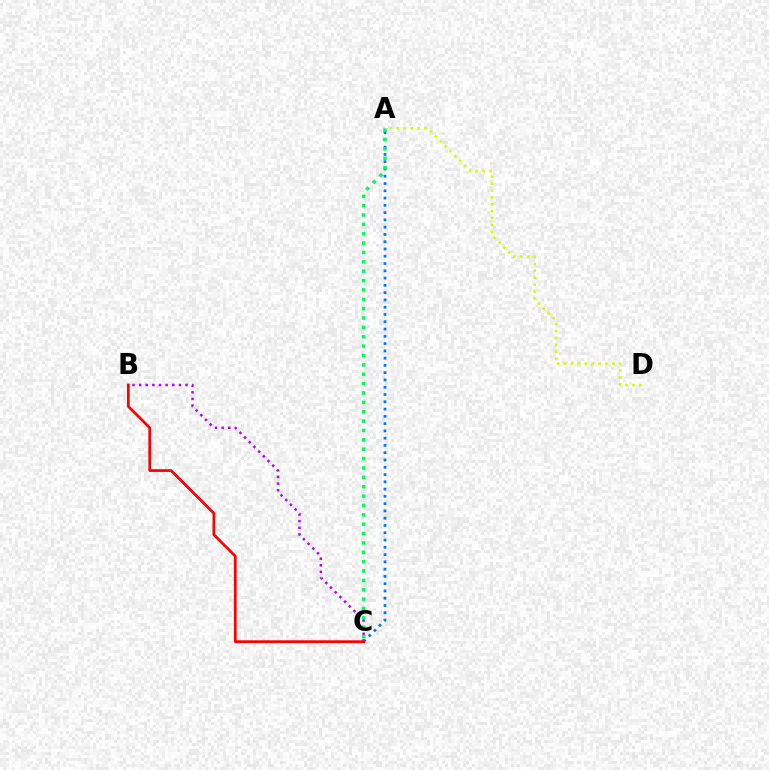{('A', 'D'): [{'color': '#d1ff00', 'line_style': 'dotted', 'thickness': 1.88}], ('B', 'C'): [{'color': '#b900ff', 'line_style': 'dotted', 'thickness': 1.8}, {'color': '#ff0000', 'line_style': 'solid', 'thickness': 1.97}], ('A', 'C'): [{'color': '#0074ff', 'line_style': 'dotted', 'thickness': 1.98}, {'color': '#00ff5c', 'line_style': 'dotted', 'thickness': 2.55}]}